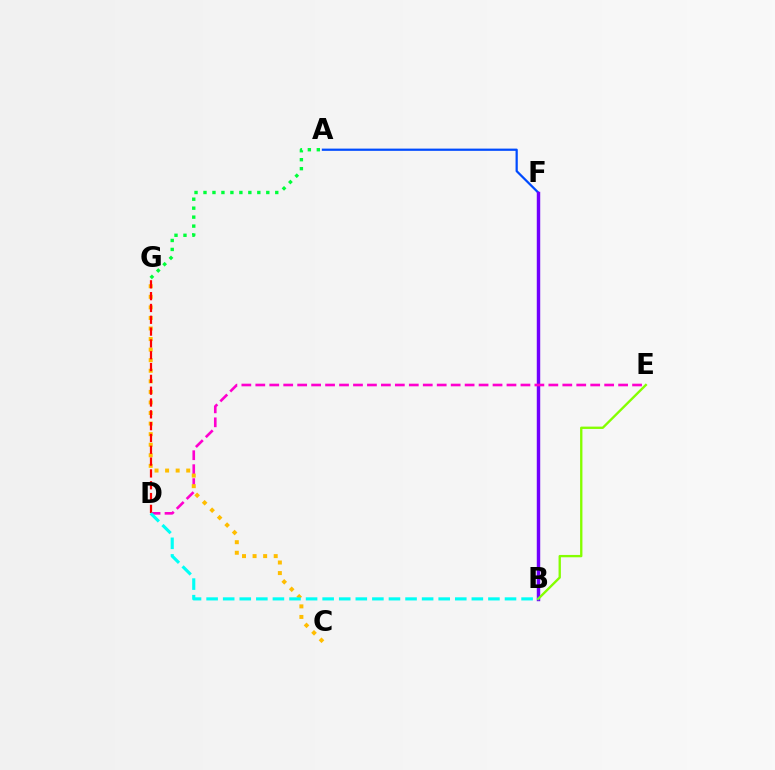{('A', 'F'): [{'color': '#004bff', 'line_style': 'solid', 'thickness': 1.61}], ('A', 'G'): [{'color': '#00ff39', 'line_style': 'dotted', 'thickness': 2.44}], ('B', 'F'): [{'color': '#7200ff', 'line_style': 'solid', 'thickness': 2.48}], ('D', 'E'): [{'color': '#ff00cf', 'line_style': 'dashed', 'thickness': 1.9}], ('C', 'G'): [{'color': '#ffbd00', 'line_style': 'dotted', 'thickness': 2.87}], ('D', 'G'): [{'color': '#ff0000', 'line_style': 'dashed', 'thickness': 1.61}], ('B', 'E'): [{'color': '#84ff00', 'line_style': 'solid', 'thickness': 1.69}], ('B', 'D'): [{'color': '#00fff6', 'line_style': 'dashed', 'thickness': 2.25}]}